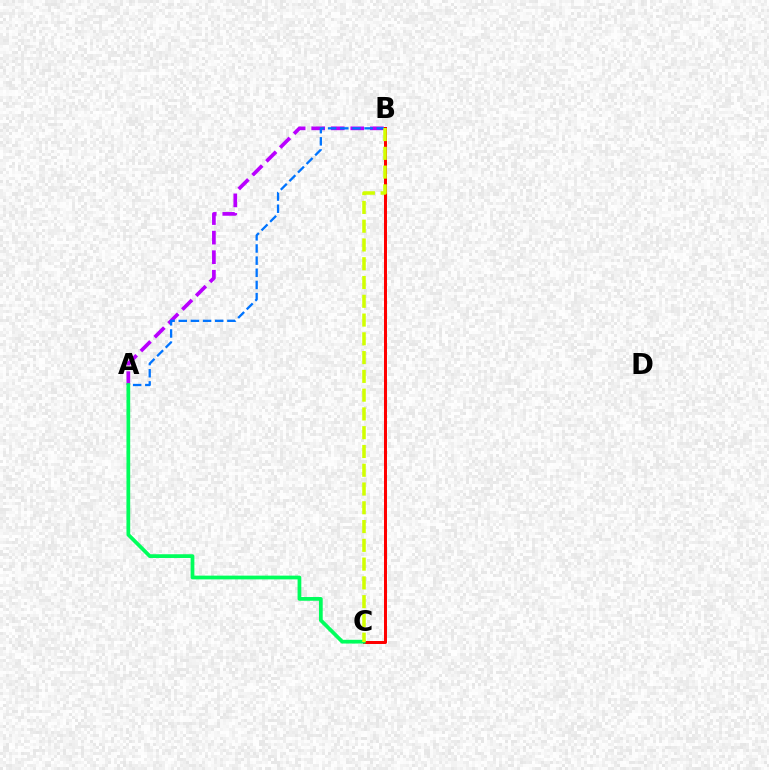{('A', 'B'): [{'color': '#b900ff', 'line_style': 'dashed', 'thickness': 2.66}, {'color': '#0074ff', 'line_style': 'dashed', 'thickness': 1.65}], ('B', 'C'): [{'color': '#ff0000', 'line_style': 'solid', 'thickness': 2.16}, {'color': '#d1ff00', 'line_style': 'dashed', 'thickness': 2.55}], ('A', 'C'): [{'color': '#00ff5c', 'line_style': 'solid', 'thickness': 2.69}]}